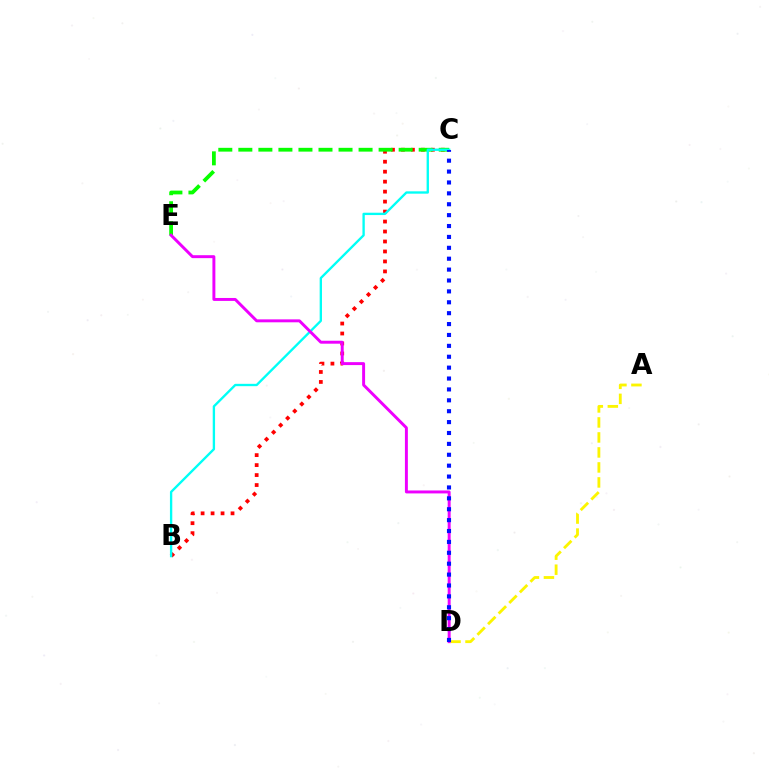{('B', 'C'): [{'color': '#ff0000', 'line_style': 'dotted', 'thickness': 2.71}, {'color': '#00fff6', 'line_style': 'solid', 'thickness': 1.69}], ('A', 'D'): [{'color': '#fcf500', 'line_style': 'dashed', 'thickness': 2.04}], ('C', 'E'): [{'color': '#08ff00', 'line_style': 'dashed', 'thickness': 2.72}], ('D', 'E'): [{'color': '#ee00ff', 'line_style': 'solid', 'thickness': 2.12}], ('C', 'D'): [{'color': '#0010ff', 'line_style': 'dotted', 'thickness': 2.96}]}